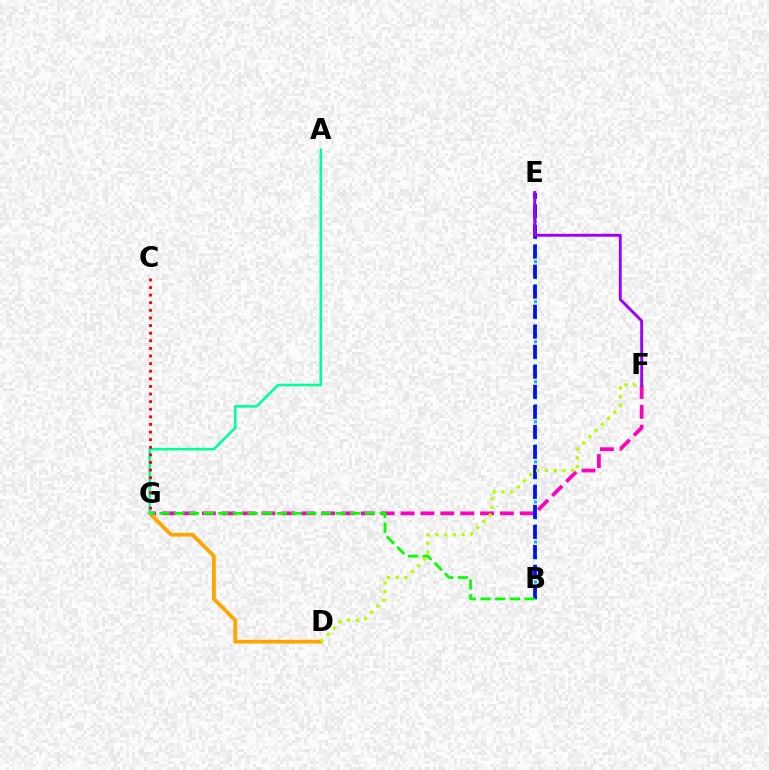{('F', 'G'): [{'color': '#ff00bd', 'line_style': 'dashed', 'thickness': 2.7}], ('B', 'E'): [{'color': '#00b5ff', 'line_style': 'dotted', 'thickness': 2.18}, {'color': '#0010ff', 'line_style': 'dashed', 'thickness': 2.72}], ('D', 'G'): [{'color': '#ffa500', 'line_style': 'solid', 'thickness': 2.72}], ('B', 'G'): [{'color': '#08ff00', 'line_style': 'dashed', 'thickness': 1.99}], ('E', 'F'): [{'color': '#9b00ff', 'line_style': 'solid', 'thickness': 2.07}], ('D', 'F'): [{'color': '#b3ff00', 'line_style': 'dotted', 'thickness': 2.38}], ('A', 'G'): [{'color': '#00ff9d', 'line_style': 'solid', 'thickness': 1.86}], ('C', 'G'): [{'color': '#ff0000', 'line_style': 'dotted', 'thickness': 2.07}]}